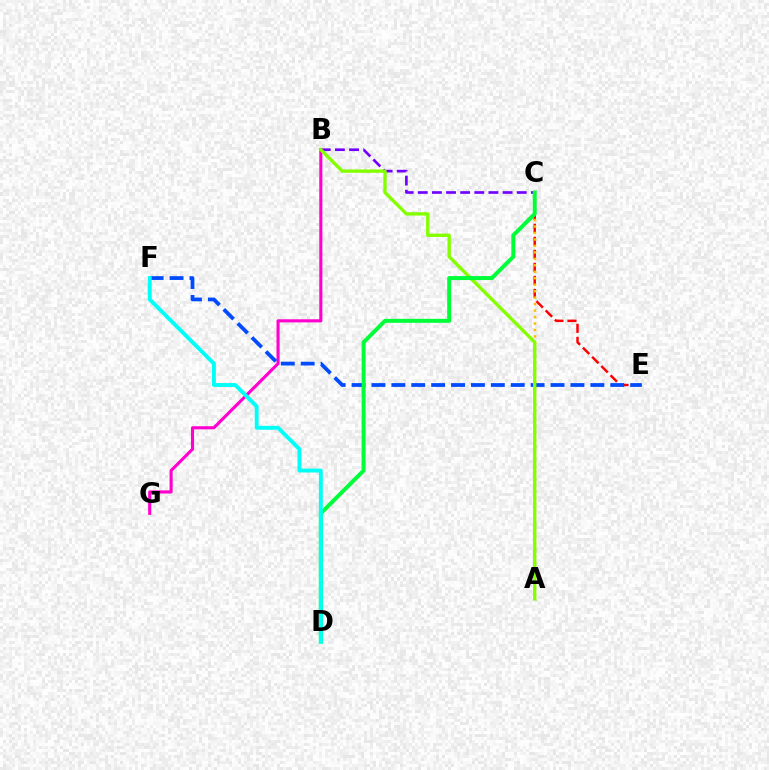{('B', 'G'): [{'color': '#ff00cf', 'line_style': 'solid', 'thickness': 2.24}], ('C', 'E'): [{'color': '#ff0000', 'line_style': 'dashed', 'thickness': 1.77}], ('A', 'C'): [{'color': '#ffbd00', 'line_style': 'dotted', 'thickness': 1.76}], ('E', 'F'): [{'color': '#004bff', 'line_style': 'dashed', 'thickness': 2.7}], ('B', 'C'): [{'color': '#7200ff', 'line_style': 'dashed', 'thickness': 1.92}], ('A', 'B'): [{'color': '#84ff00', 'line_style': 'solid', 'thickness': 2.42}], ('C', 'D'): [{'color': '#00ff39', 'line_style': 'solid', 'thickness': 2.87}], ('D', 'F'): [{'color': '#00fff6', 'line_style': 'solid', 'thickness': 2.79}]}